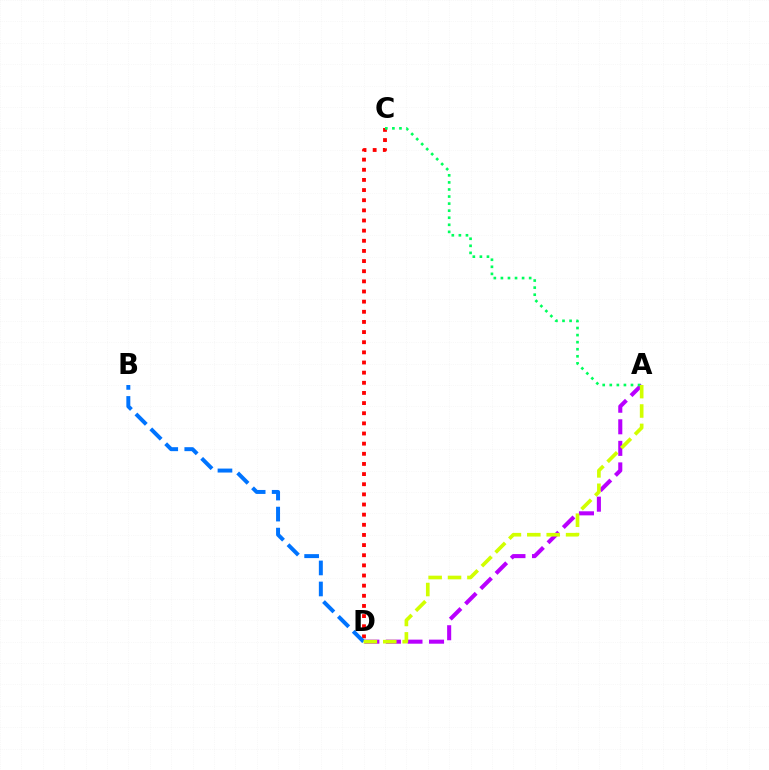{('A', 'D'): [{'color': '#b900ff', 'line_style': 'dashed', 'thickness': 2.93}, {'color': '#d1ff00', 'line_style': 'dashed', 'thickness': 2.64}], ('C', 'D'): [{'color': '#ff0000', 'line_style': 'dotted', 'thickness': 2.76}], ('A', 'C'): [{'color': '#00ff5c', 'line_style': 'dotted', 'thickness': 1.92}], ('B', 'D'): [{'color': '#0074ff', 'line_style': 'dashed', 'thickness': 2.86}]}